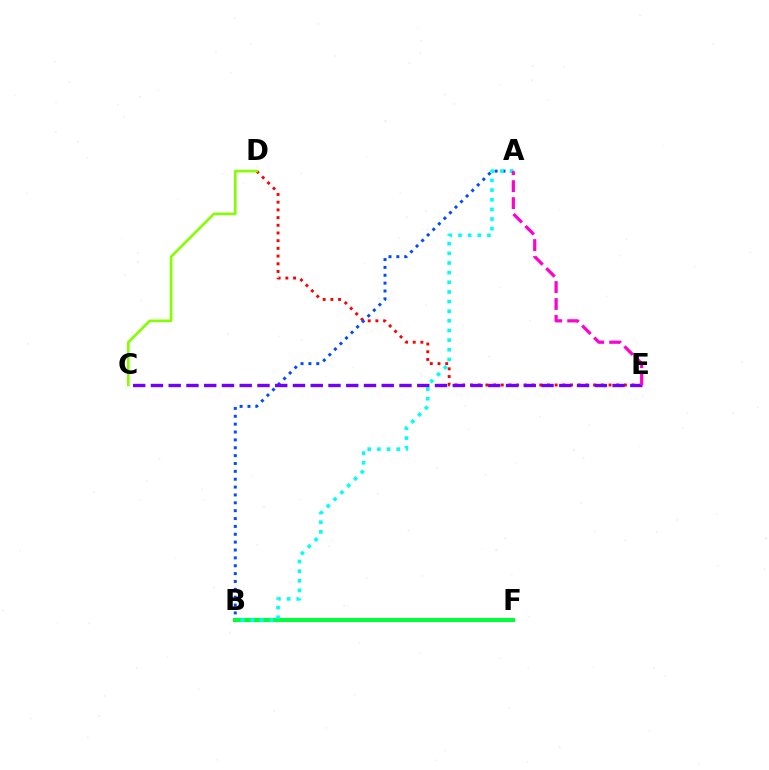{('D', 'E'): [{'color': '#ff0000', 'line_style': 'dotted', 'thickness': 2.09}], ('A', 'B'): [{'color': '#004bff', 'line_style': 'dotted', 'thickness': 2.14}, {'color': '#00fff6', 'line_style': 'dotted', 'thickness': 2.62}], ('C', 'D'): [{'color': '#84ff00', 'line_style': 'solid', 'thickness': 1.89}], ('B', 'F'): [{'color': '#ffbd00', 'line_style': 'dotted', 'thickness': 1.61}, {'color': '#00ff39', 'line_style': 'solid', 'thickness': 2.92}], ('C', 'E'): [{'color': '#7200ff', 'line_style': 'dashed', 'thickness': 2.41}], ('A', 'E'): [{'color': '#ff00cf', 'line_style': 'dashed', 'thickness': 2.3}]}